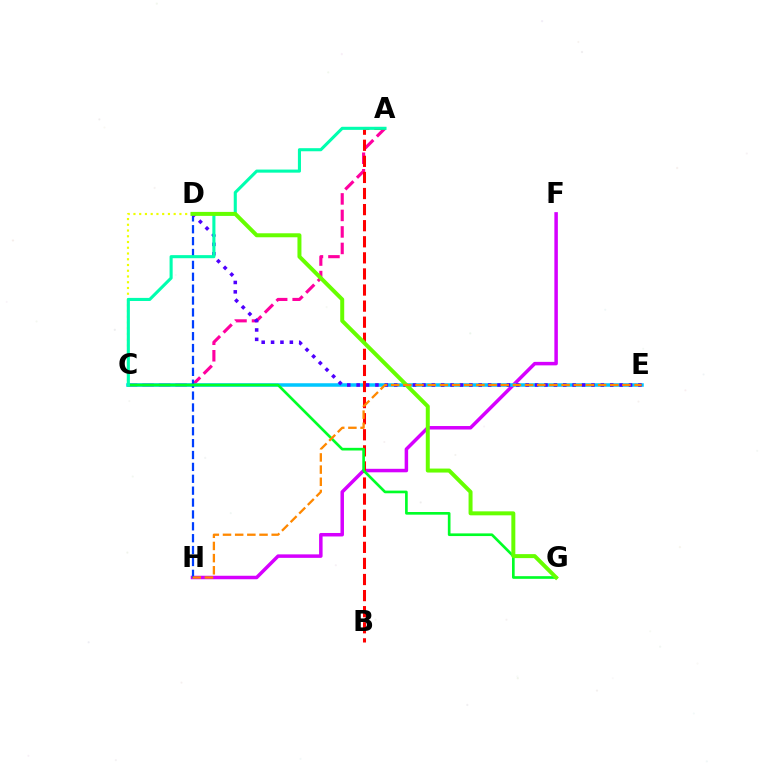{('A', 'C'): [{'color': '#ff00a0', 'line_style': 'dashed', 'thickness': 2.24}, {'color': '#00ffaf', 'line_style': 'solid', 'thickness': 2.22}], ('F', 'H'): [{'color': '#d600ff', 'line_style': 'solid', 'thickness': 2.52}], ('C', 'E'): [{'color': '#00c7ff', 'line_style': 'solid', 'thickness': 2.53}], ('D', 'H'): [{'color': '#003fff', 'line_style': 'dashed', 'thickness': 1.61}], ('C', 'D'): [{'color': '#eeff00', 'line_style': 'dotted', 'thickness': 1.56}], ('A', 'B'): [{'color': '#ff0000', 'line_style': 'dashed', 'thickness': 2.18}], ('D', 'E'): [{'color': '#4f00ff', 'line_style': 'dotted', 'thickness': 2.55}], ('C', 'G'): [{'color': '#00ff27', 'line_style': 'solid', 'thickness': 1.92}], ('D', 'G'): [{'color': '#66ff00', 'line_style': 'solid', 'thickness': 2.87}], ('E', 'H'): [{'color': '#ff8800', 'line_style': 'dashed', 'thickness': 1.65}]}